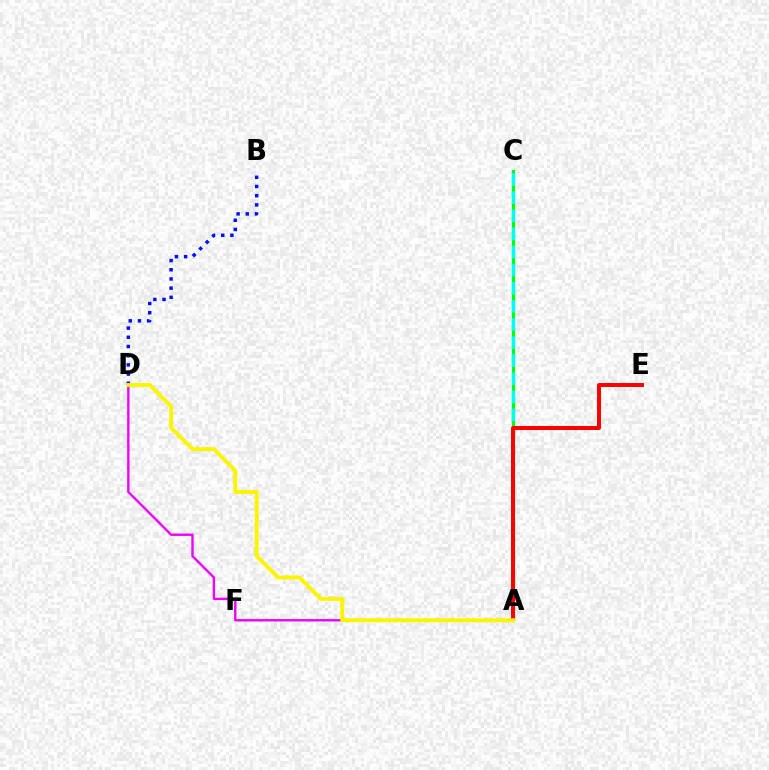{('A', 'C'): [{'color': '#08ff00', 'line_style': 'solid', 'thickness': 2.29}, {'color': '#00fff6', 'line_style': 'dashed', 'thickness': 2.46}], ('B', 'D'): [{'color': '#0010ff', 'line_style': 'dotted', 'thickness': 2.5}], ('A', 'D'): [{'color': '#ee00ff', 'line_style': 'solid', 'thickness': 1.71}, {'color': '#fcf500', 'line_style': 'solid', 'thickness': 2.82}], ('A', 'E'): [{'color': '#ff0000', 'line_style': 'solid', 'thickness': 2.86}]}